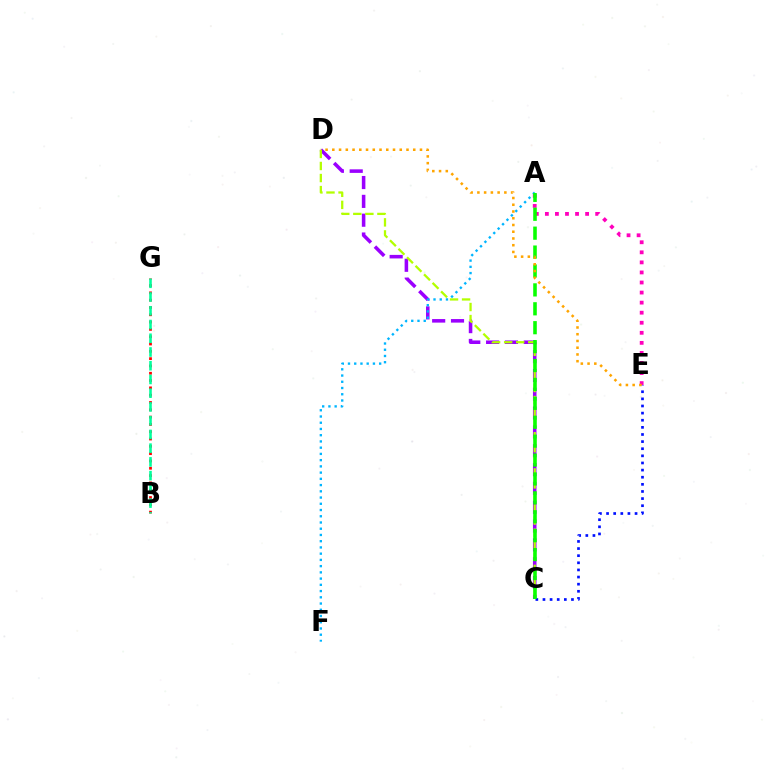{('C', 'D'): [{'color': '#9b00ff', 'line_style': 'dashed', 'thickness': 2.56}, {'color': '#b3ff00', 'line_style': 'dashed', 'thickness': 1.64}], ('A', 'E'): [{'color': '#ff00bd', 'line_style': 'dotted', 'thickness': 2.73}], ('B', 'G'): [{'color': '#ff0000', 'line_style': 'dotted', 'thickness': 1.99}, {'color': '#00ff9d', 'line_style': 'dashed', 'thickness': 1.87}], ('A', 'F'): [{'color': '#00b5ff', 'line_style': 'dotted', 'thickness': 1.69}], ('C', 'E'): [{'color': '#0010ff', 'line_style': 'dotted', 'thickness': 1.94}], ('A', 'C'): [{'color': '#08ff00', 'line_style': 'dashed', 'thickness': 2.57}], ('D', 'E'): [{'color': '#ffa500', 'line_style': 'dotted', 'thickness': 1.83}]}